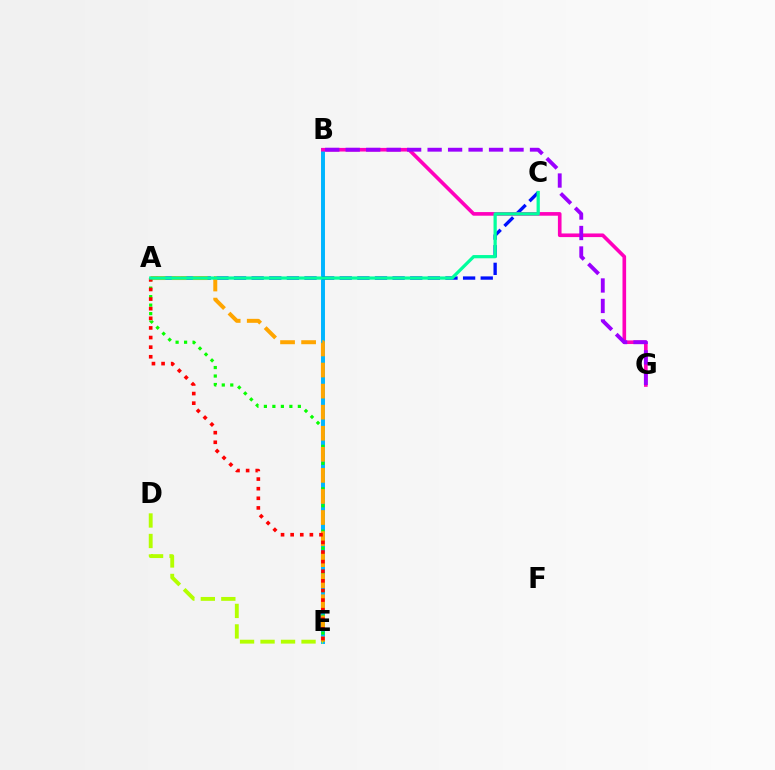{('B', 'E'): [{'color': '#00b5ff', 'line_style': 'solid', 'thickness': 2.85}], ('A', 'E'): [{'color': '#08ff00', 'line_style': 'dotted', 'thickness': 2.31}, {'color': '#ffa500', 'line_style': 'dashed', 'thickness': 2.86}, {'color': '#ff0000', 'line_style': 'dotted', 'thickness': 2.61}], ('D', 'E'): [{'color': '#b3ff00', 'line_style': 'dashed', 'thickness': 2.78}], ('A', 'C'): [{'color': '#0010ff', 'line_style': 'dashed', 'thickness': 2.39}, {'color': '#00ff9d', 'line_style': 'solid', 'thickness': 2.33}], ('B', 'G'): [{'color': '#ff00bd', 'line_style': 'solid', 'thickness': 2.62}, {'color': '#9b00ff', 'line_style': 'dashed', 'thickness': 2.78}]}